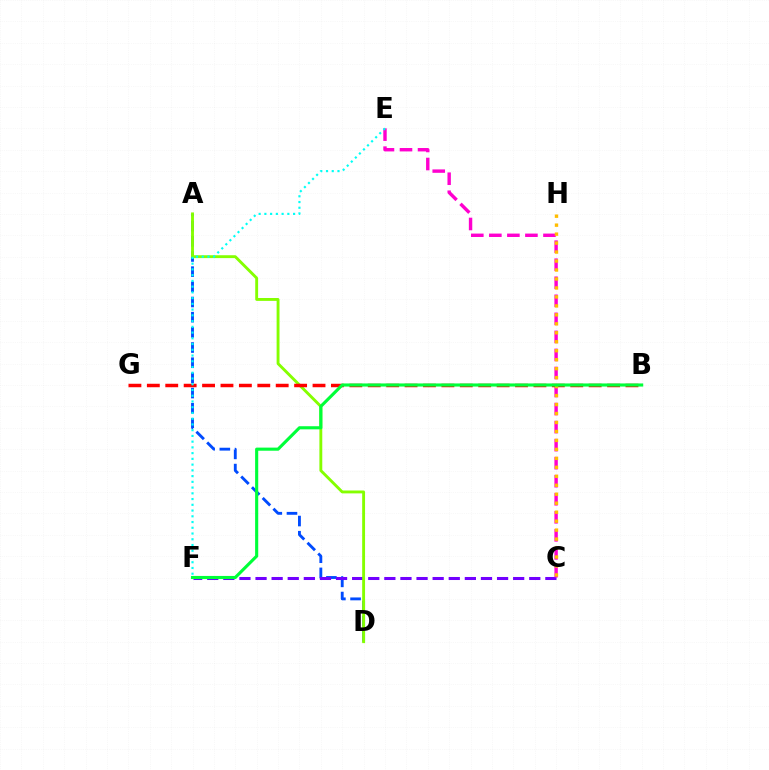{('A', 'D'): [{'color': '#004bff', 'line_style': 'dashed', 'thickness': 2.06}, {'color': '#84ff00', 'line_style': 'solid', 'thickness': 2.07}], ('C', 'F'): [{'color': '#7200ff', 'line_style': 'dashed', 'thickness': 2.19}], ('C', 'E'): [{'color': '#ff00cf', 'line_style': 'dashed', 'thickness': 2.45}], ('B', 'G'): [{'color': '#ff0000', 'line_style': 'dashed', 'thickness': 2.5}], ('E', 'F'): [{'color': '#00fff6', 'line_style': 'dotted', 'thickness': 1.56}], ('C', 'H'): [{'color': '#ffbd00', 'line_style': 'dotted', 'thickness': 2.44}], ('B', 'F'): [{'color': '#00ff39', 'line_style': 'solid', 'thickness': 2.24}]}